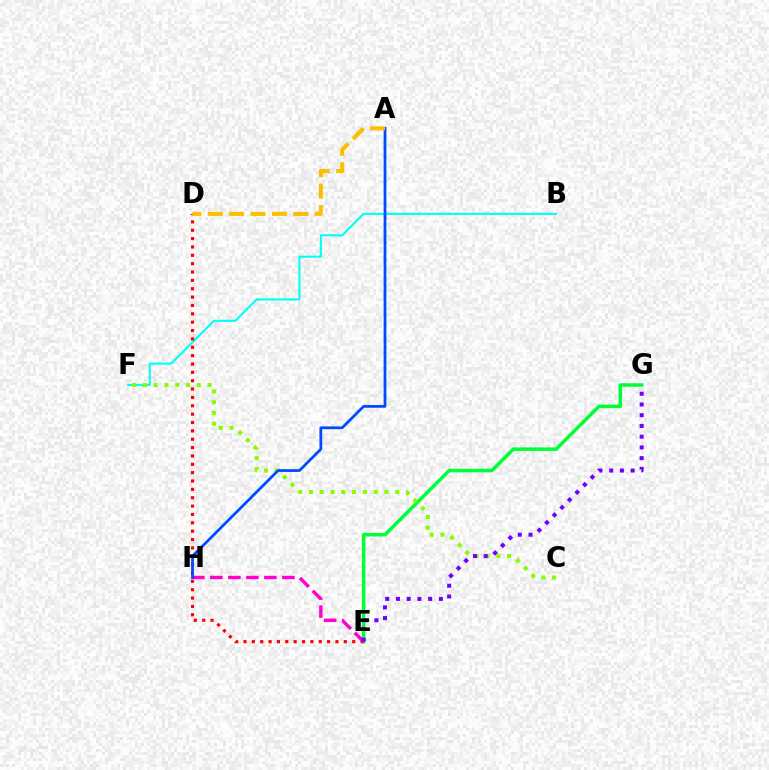{('B', 'F'): [{'color': '#00fff6', 'line_style': 'solid', 'thickness': 1.51}], ('E', 'G'): [{'color': '#00ff39', 'line_style': 'solid', 'thickness': 2.53}, {'color': '#7200ff', 'line_style': 'dotted', 'thickness': 2.91}], ('D', 'E'): [{'color': '#ff0000', 'line_style': 'dotted', 'thickness': 2.27}], ('E', 'H'): [{'color': '#ff00cf', 'line_style': 'dashed', 'thickness': 2.45}], ('C', 'F'): [{'color': '#84ff00', 'line_style': 'dotted', 'thickness': 2.93}], ('A', 'H'): [{'color': '#004bff', 'line_style': 'solid', 'thickness': 1.99}], ('A', 'D'): [{'color': '#ffbd00', 'line_style': 'dashed', 'thickness': 2.91}]}